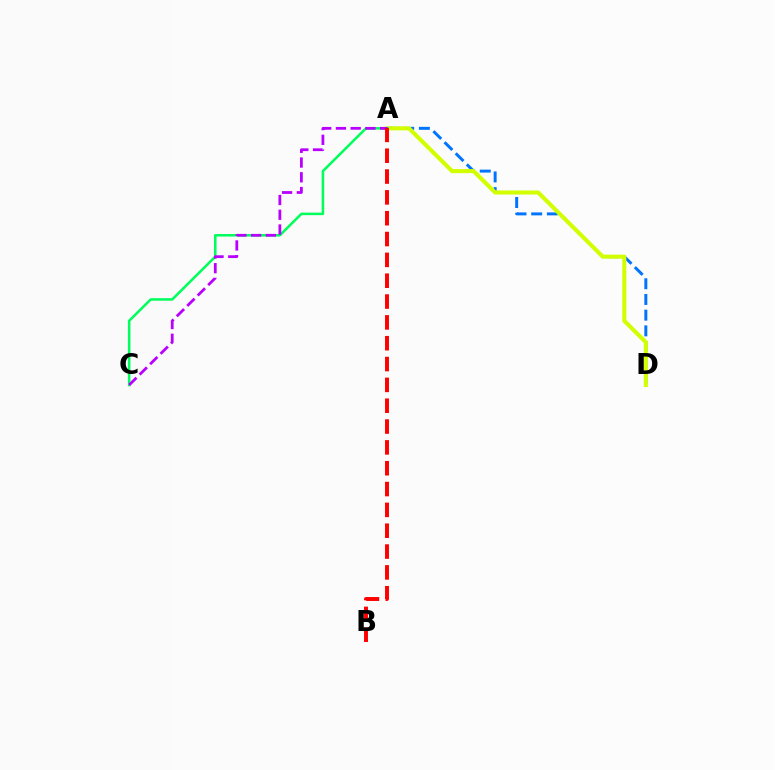{('A', 'D'): [{'color': '#0074ff', 'line_style': 'dashed', 'thickness': 2.13}, {'color': '#d1ff00', 'line_style': 'solid', 'thickness': 2.93}], ('A', 'C'): [{'color': '#00ff5c', 'line_style': 'solid', 'thickness': 1.83}, {'color': '#b900ff', 'line_style': 'dashed', 'thickness': 2.0}], ('A', 'B'): [{'color': '#ff0000', 'line_style': 'dashed', 'thickness': 2.83}]}